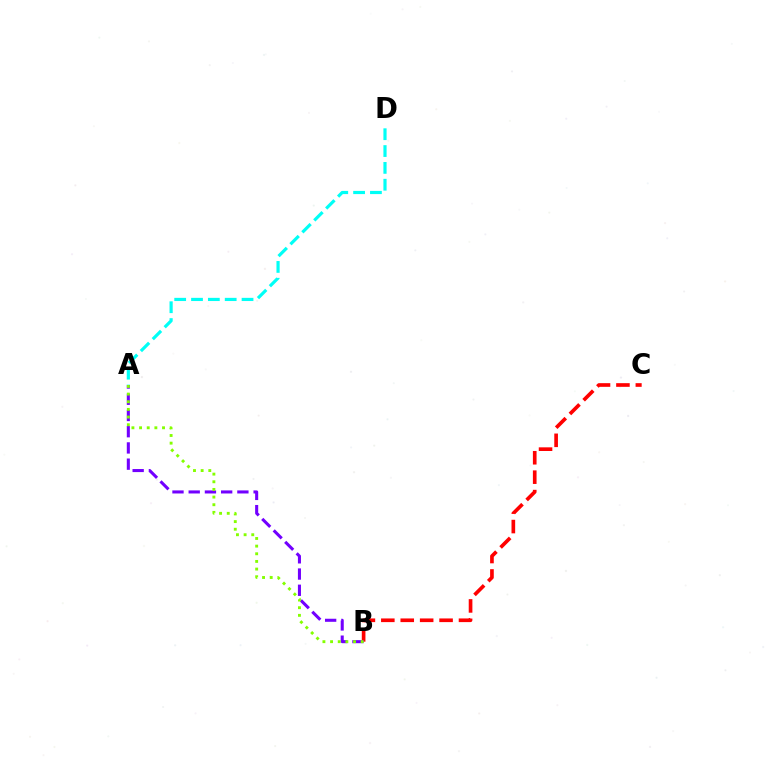{('B', 'C'): [{'color': '#ff0000', 'line_style': 'dashed', 'thickness': 2.64}], ('A', 'B'): [{'color': '#7200ff', 'line_style': 'dashed', 'thickness': 2.2}, {'color': '#84ff00', 'line_style': 'dotted', 'thickness': 2.08}], ('A', 'D'): [{'color': '#00fff6', 'line_style': 'dashed', 'thickness': 2.29}]}